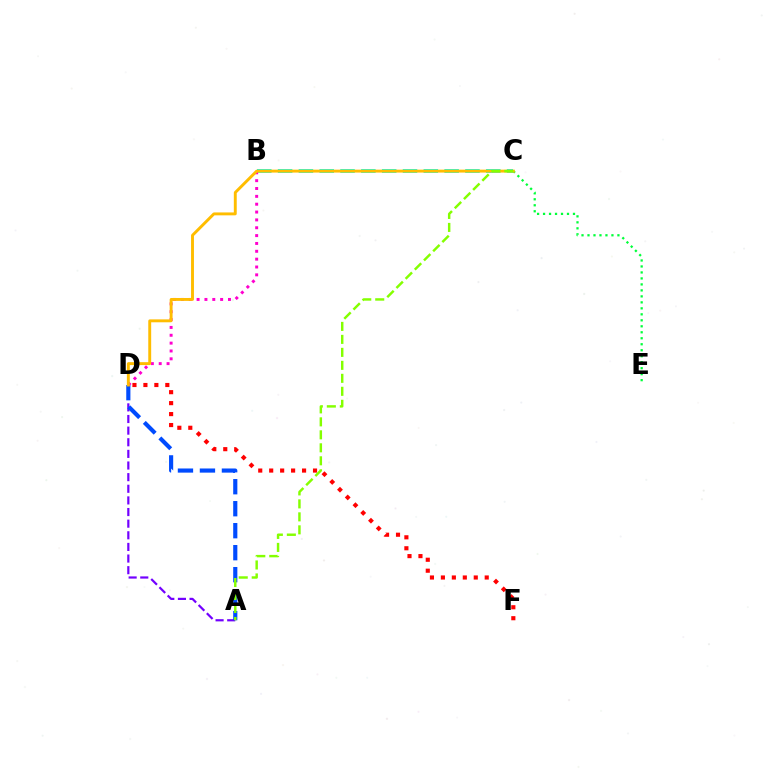{('A', 'D'): [{'color': '#7200ff', 'line_style': 'dashed', 'thickness': 1.58}, {'color': '#004bff', 'line_style': 'dashed', 'thickness': 2.99}], ('B', 'C'): [{'color': '#00fff6', 'line_style': 'dashed', 'thickness': 2.83}], ('D', 'F'): [{'color': '#ff0000', 'line_style': 'dotted', 'thickness': 2.98}], ('B', 'D'): [{'color': '#ff00cf', 'line_style': 'dotted', 'thickness': 2.13}], ('C', 'E'): [{'color': '#00ff39', 'line_style': 'dotted', 'thickness': 1.63}], ('C', 'D'): [{'color': '#ffbd00', 'line_style': 'solid', 'thickness': 2.09}], ('A', 'C'): [{'color': '#84ff00', 'line_style': 'dashed', 'thickness': 1.76}]}